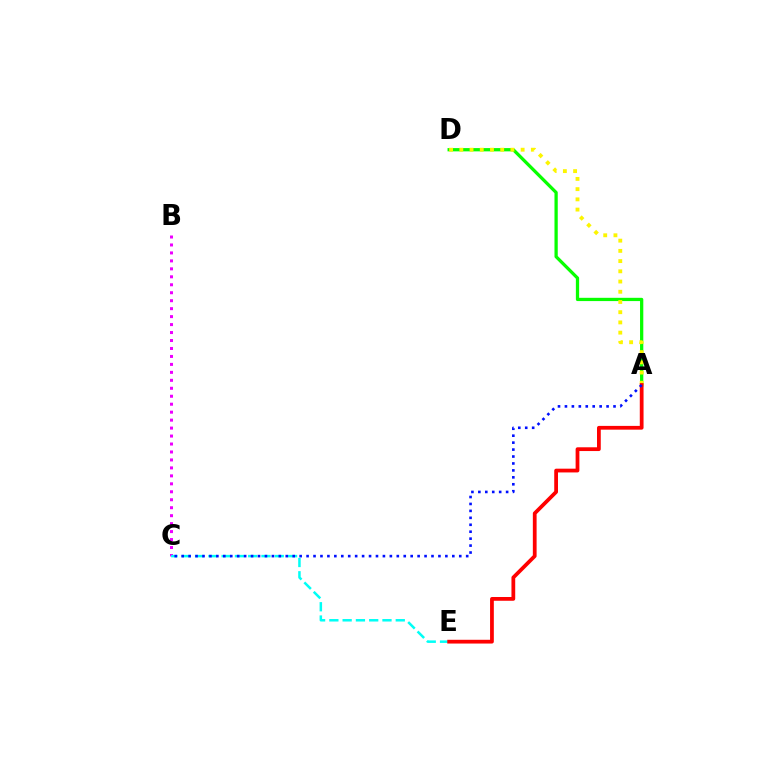{('A', 'D'): [{'color': '#08ff00', 'line_style': 'solid', 'thickness': 2.35}, {'color': '#fcf500', 'line_style': 'dotted', 'thickness': 2.78}], ('B', 'C'): [{'color': '#ee00ff', 'line_style': 'dotted', 'thickness': 2.16}], ('C', 'E'): [{'color': '#00fff6', 'line_style': 'dashed', 'thickness': 1.8}], ('A', 'E'): [{'color': '#ff0000', 'line_style': 'solid', 'thickness': 2.71}], ('A', 'C'): [{'color': '#0010ff', 'line_style': 'dotted', 'thickness': 1.89}]}